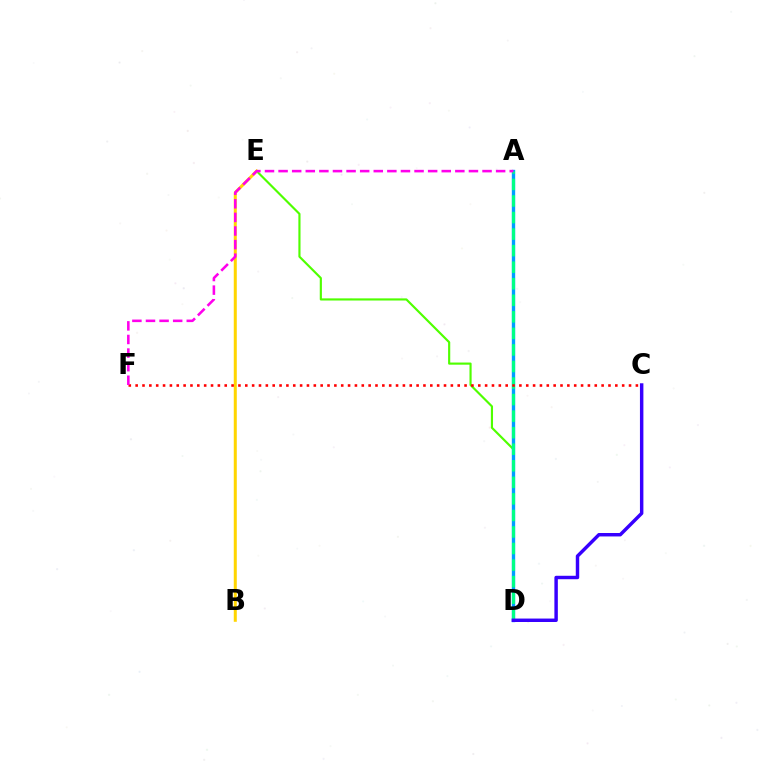{('D', 'E'): [{'color': '#4fff00', 'line_style': 'solid', 'thickness': 1.55}], ('A', 'D'): [{'color': '#009eff', 'line_style': 'solid', 'thickness': 2.42}, {'color': '#00ff86', 'line_style': 'dashed', 'thickness': 2.25}], ('B', 'E'): [{'color': '#ffd500', 'line_style': 'solid', 'thickness': 2.18}], ('C', 'F'): [{'color': '#ff0000', 'line_style': 'dotted', 'thickness': 1.86}], ('C', 'D'): [{'color': '#3700ff', 'line_style': 'solid', 'thickness': 2.48}], ('A', 'F'): [{'color': '#ff00ed', 'line_style': 'dashed', 'thickness': 1.85}]}